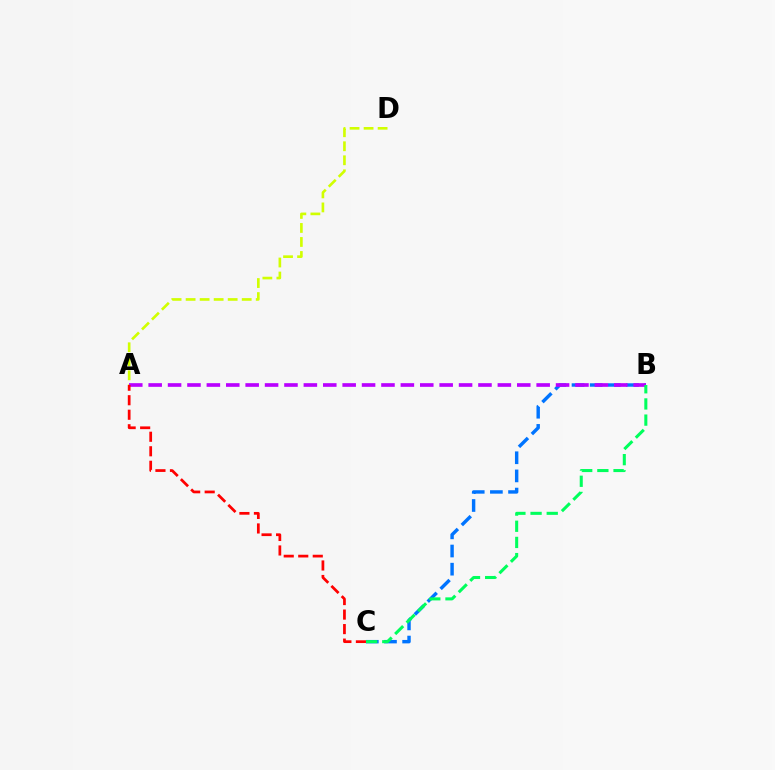{('B', 'C'): [{'color': '#0074ff', 'line_style': 'dashed', 'thickness': 2.47}, {'color': '#00ff5c', 'line_style': 'dashed', 'thickness': 2.2}], ('A', 'D'): [{'color': '#d1ff00', 'line_style': 'dashed', 'thickness': 1.9}], ('A', 'B'): [{'color': '#b900ff', 'line_style': 'dashed', 'thickness': 2.64}], ('A', 'C'): [{'color': '#ff0000', 'line_style': 'dashed', 'thickness': 1.97}]}